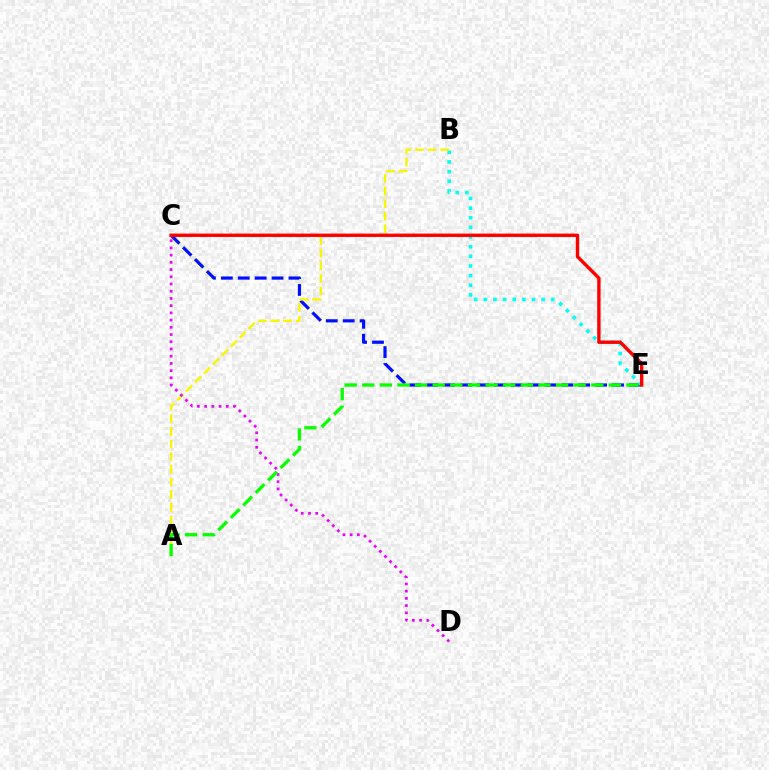{('C', 'E'): [{'color': '#0010ff', 'line_style': 'dashed', 'thickness': 2.3}, {'color': '#ff0000', 'line_style': 'solid', 'thickness': 2.43}], ('B', 'E'): [{'color': '#00fff6', 'line_style': 'dotted', 'thickness': 2.62}], ('A', 'B'): [{'color': '#fcf500', 'line_style': 'dashed', 'thickness': 1.72}], ('C', 'D'): [{'color': '#ee00ff', 'line_style': 'dotted', 'thickness': 1.96}], ('A', 'E'): [{'color': '#08ff00', 'line_style': 'dashed', 'thickness': 2.39}]}